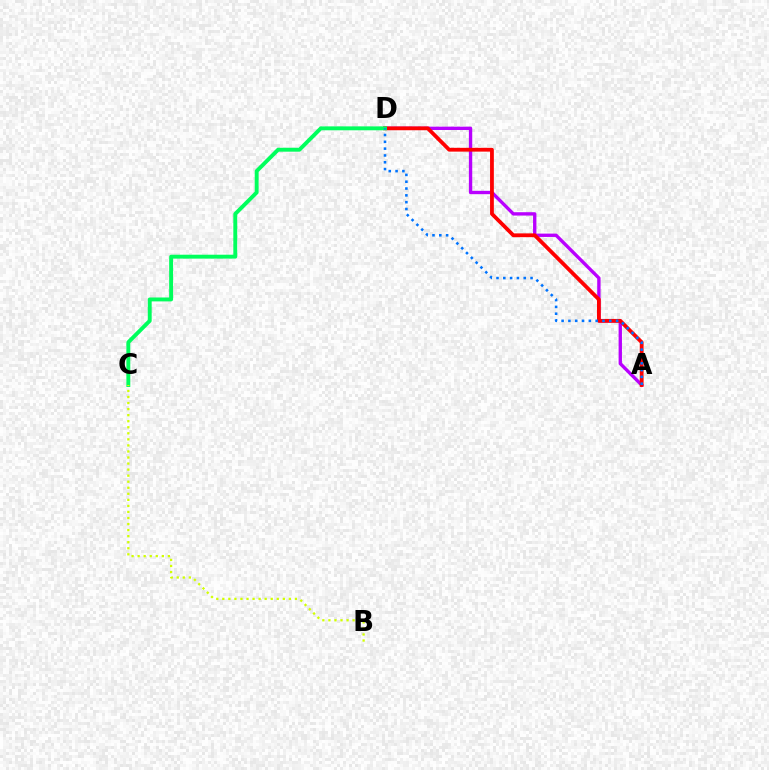{('A', 'D'): [{'color': '#b900ff', 'line_style': 'solid', 'thickness': 2.41}, {'color': '#ff0000', 'line_style': 'solid', 'thickness': 2.73}, {'color': '#0074ff', 'line_style': 'dotted', 'thickness': 1.85}], ('C', 'D'): [{'color': '#00ff5c', 'line_style': 'solid', 'thickness': 2.81}], ('B', 'C'): [{'color': '#d1ff00', 'line_style': 'dotted', 'thickness': 1.64}]}